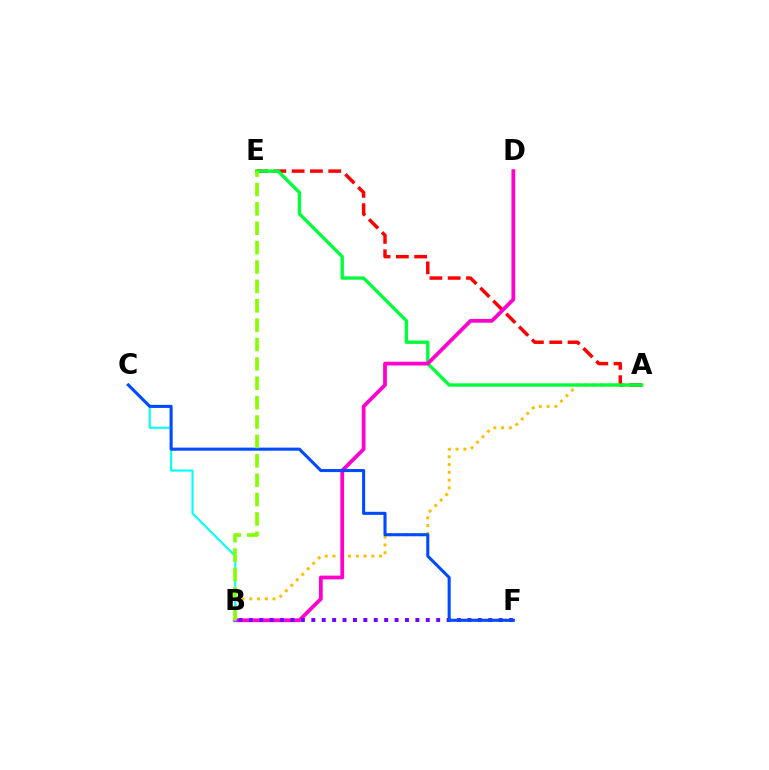{('A', 'B'): [{'color': '#ffbd00', 'line_style': 'dotted', 'thickness': 2.11}], ('A', 'E'): [{'color': '#ff0000', 'line_style': 'dashed', 'thickness': 2.49}, {'color': '#00ff39', 'line_style': 'solid', 'thickness': 2.41}], ('B', 'D'): [{'color': '#ff00cf', 'line_style': 'solid', 'thickness': 2.72}], ('B', 'F'): [{'color': '#7200ff', 'line_style': 'dotted', 'thickness': 2.83}], ('B', 'C'): [{'color': '#00fff6', 'line_style': 'solid', 'thickness': 1.51}], ('C', 'F'): [{'color': '#004bff', 'line_style': 'solid', 'thickness': 2.22}], ('B', 'E'): [{'color': '#84ff00', 'line_style': 'dashed', 'thickness': 2.63}]}